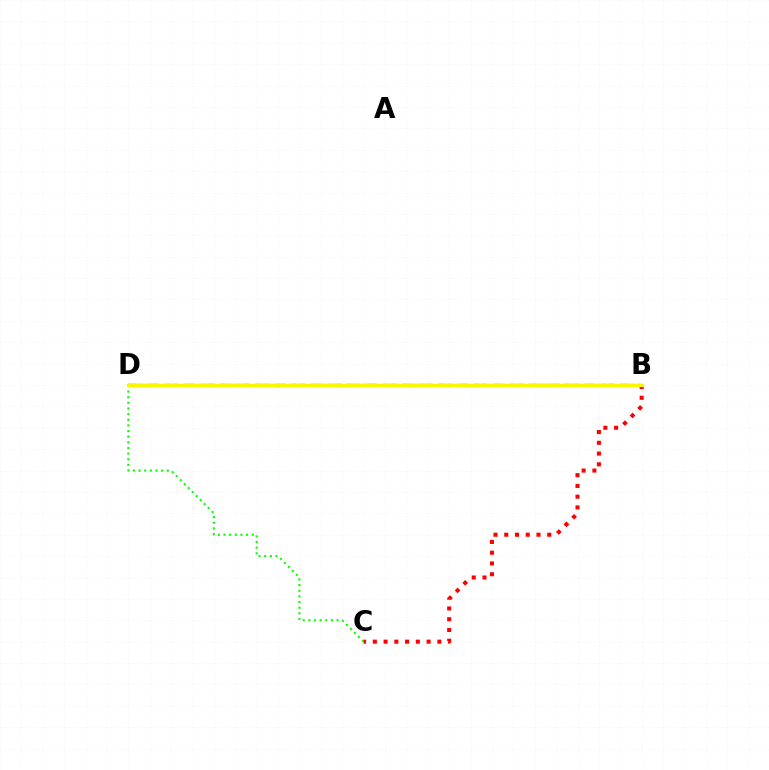{('B', 'D'): [{'color': '#0010ff', 'line_style': 'dotted', 'thickness': 1.96}, {'color': '#00fff6', 'line_style': 'dashed', 'thickness': 2.47}, {'color': '#ee00ff', 'line_style': 'dashed', 'thickness': 1.55}, {'color': '#fcf500', 'line_style': 'solid', 'thickness': 2.33}], ('C', 'D'): [{'color': '#08ff00', 'line_style': 'dotted', 'thickness': 1.53}], ('B', 'C'): [{'color': '#ff0000', 'line_style': 'dotted', 'thickness': 2.92}]}